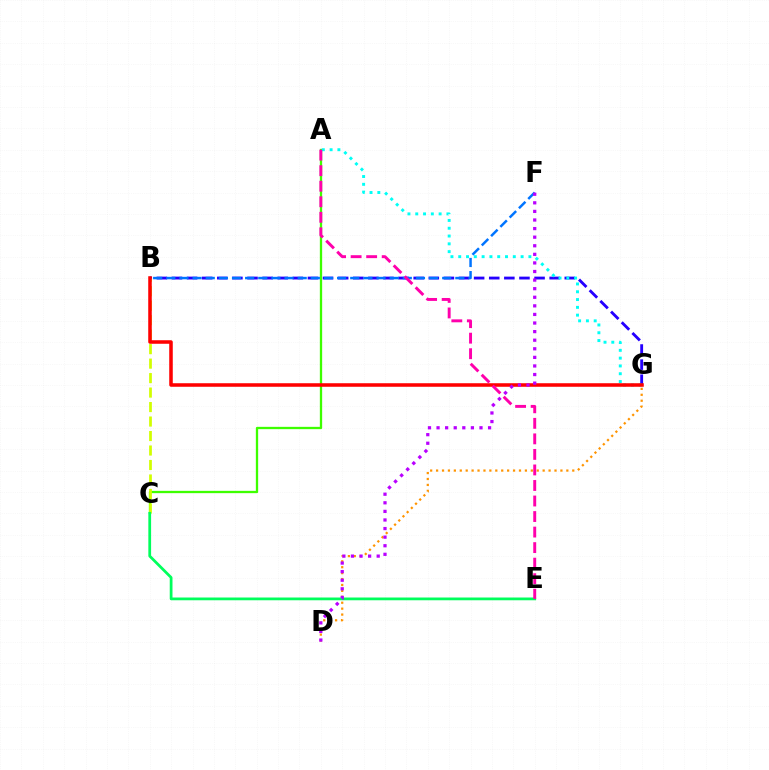{('A', 'C'): [{'color': '#3dff00', 'line_style': 'solid', 'thickness': 1.66}], ('B', 'G'): [{'color': '#2500ff', 'line_style': 'dashed', 'thickness': 2.05}, {'color': '#ff0000', 'line_style': 'solid', 'thickness': 2.55}], ('B', 'C'): [{'color': '#d1ff00', 'line_style': 'dashed', 'thickness': 1.97}], ('D', 'G'): [{'color': '#ff9400', 'line_style': 'dotted', 'thickness': 1.61}], ('B', 'F'): [{'color': '#0074ff', 'line_style': 'dashed', 'thickness': 1.78}], ('C', 'E'): [{'color': '#00ff5c', 'line_style': 'solid', 'thickness': 1.99}], ('A', 'G'): [{'color': '#00fff6', 'line_style': 'dotted', 'thickness': 2.12}], ('A', 'E'): [{'color': '#ff00ac', 'line_style': 'dashed', 'thickness': 2.11}], ('D', 'F'): [{'color': '#b900ff', 'line_style': 'dotted', 'thickness': 2.33}]}